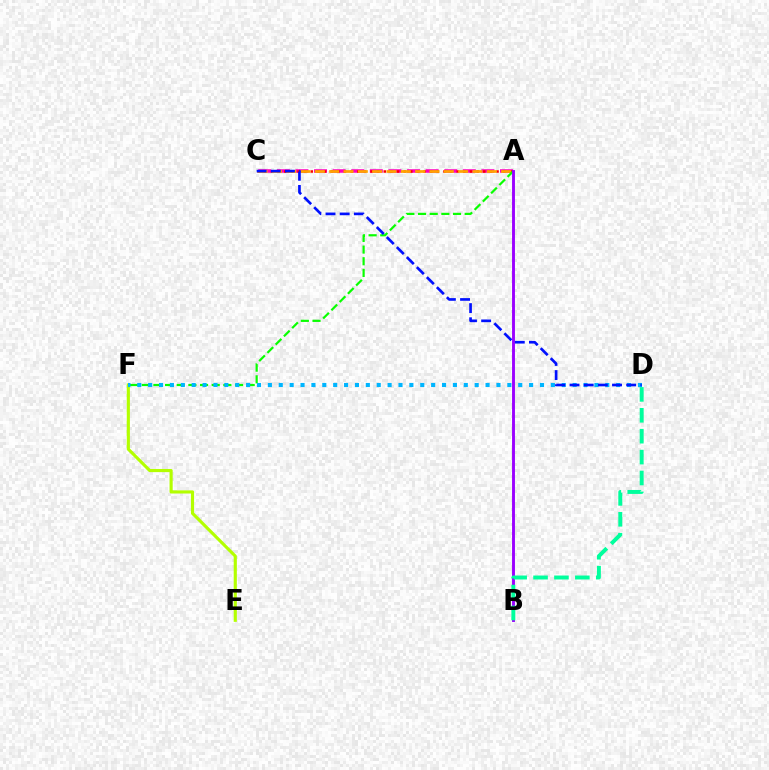{('A', 'C'): [{'color': '#ff00bd', 'line_style': 'dashed', 'thickness': 2.53}, {'color': '#ff0000', 'line_style': 'dotted', 'thickness': 1.8}, {'color': '#ffa500', 'line_style': 'dashed', 'thickness': 1.95}], ('A', 'F'): [{'color': '#08ff00', 'line_style': 'dashed', 'thickness': 1.58}], ('E', 'F'): [{'color': '#b3ff00', 'line_style': 'solid', 'thickness': 2.26}], ('A', 'B'): [{'color': '#9b00ff', 'line_style': 'solid', 'thickness': 2.09}], ('D', 'F'): [{'color': '#00b5ff', 'line_style': 'dotted', 'thickness': 2.96}], ('B', 'D'): [{'color': '#00ff9d', 'line_style': 'dashed', 'thickness': 2.84}], ('C', 'D'): [{'color': '#0010ff', 'line_style': 'dashed', 'thickness': 1.92}]}